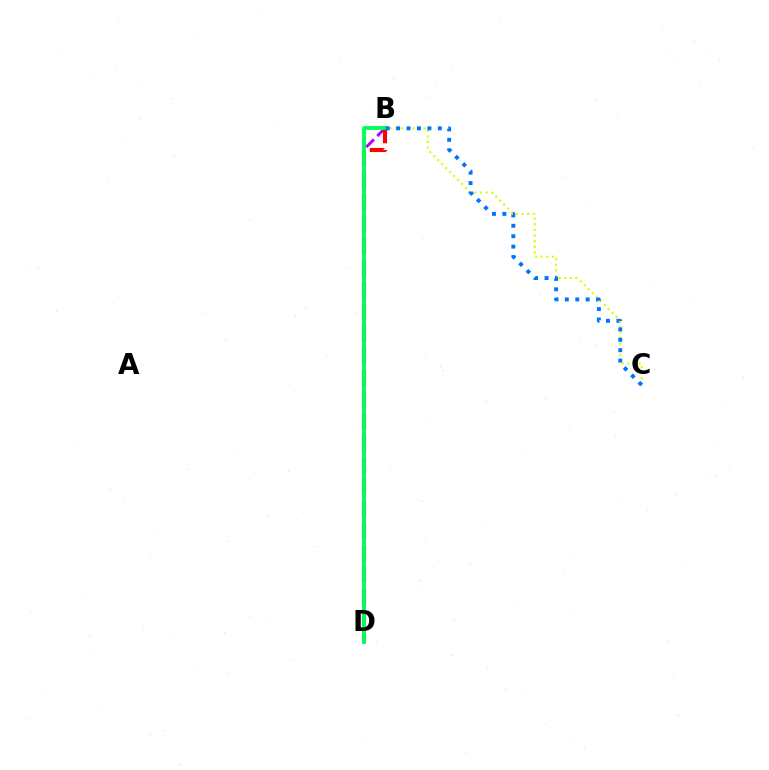{('B', 'D'): [{'color': '#b900ff', 'line_style': 'dashed', 'thickness': 2.12}, {'color': '#ff0000', 'line_style': 'dashed', 'thickness': 2.98}, {'color': '#00ff5c', 'line_style': 'solid', 'thickness': 2.79}], ('B', 'C'): [{'color': '#d1ff00', 'line_style': 'dotted', 'thickness': 1.53}, {'color': '#0074ff', 'line_style': 'dotted', 'thickness': 2.83}]}